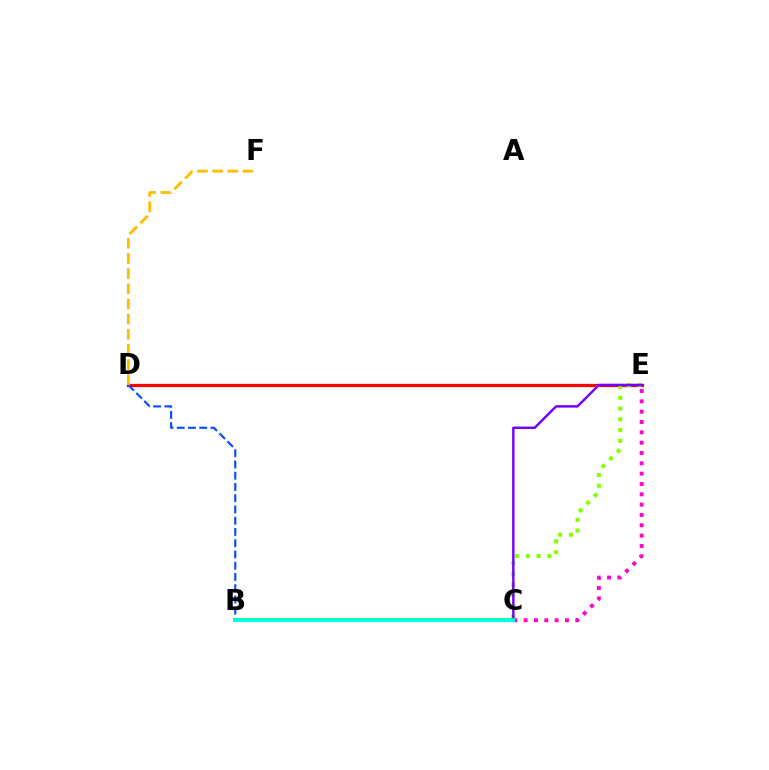{('D', 'E'): [{'color': '#ff0000', 'line_style': 'solid', 'thickness': 2.33}], ('C', 'E'): [{'color': '#ff00cf', 'line_style': 'dotted', 'thickness': 2.81}, {'color': '#84ff00', 'line_style': 'dotted', 'thickness': 2.92}, {'color': '#7200ff', 'line_style': 'solid', 'thickness': 1.75}], ('B', 'D'): [{'color': '#004bff', 'line_style': 'dashed', 'thickness': 1.53}], ('B', 'C'): [{'color': '#00ff39', 'line_style': 'solid', 'thickness': 2.69}, {'color': '#00fff6', 'line_style': 'solid', 'thickness': 2.32}], ('D', 'F'): [{'color': '#ffbd00', 'line_style': 'dashed', 'thickness': 2.06}]}